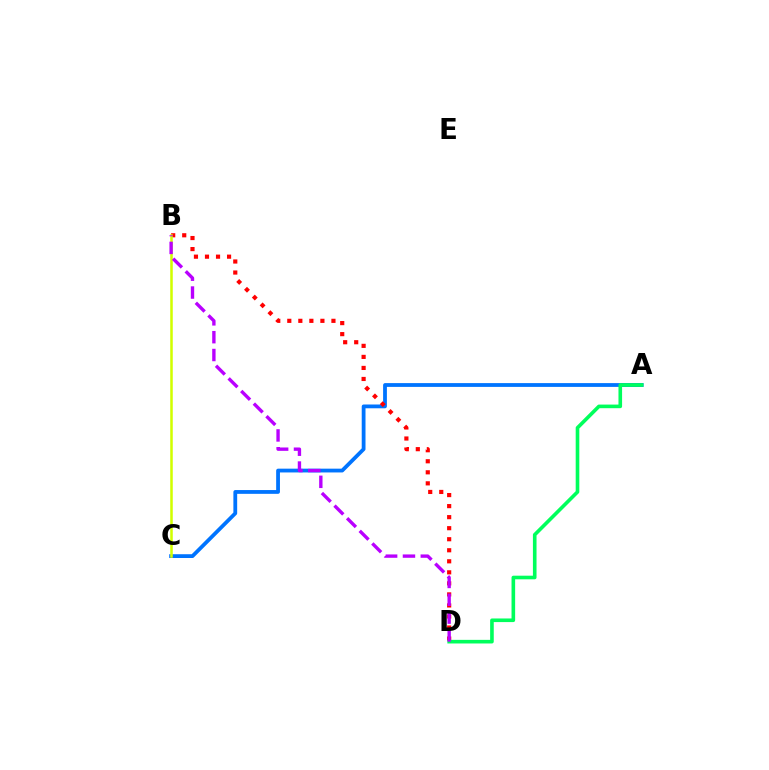{('A', 'C'): [{'color': '#0074ff', 'line_style': 'solid', 'thickness': 2.73}], ('B', 'D'): [{'color': '#ff0000', 'line_style': 'dotted', 'thickness': 3.0}, {'color': '#b900ff', 'line_style': 'dashed', 'thickness': 2.42}], ('A', 'D'): [{'color': '#00ff5c', 'line_style': 'solid', 'thickness': 2.6}], ('B', 'C'): [{'color': '#d1ff00', 'line_style': 'solid', 'thickness': 1.82}]}